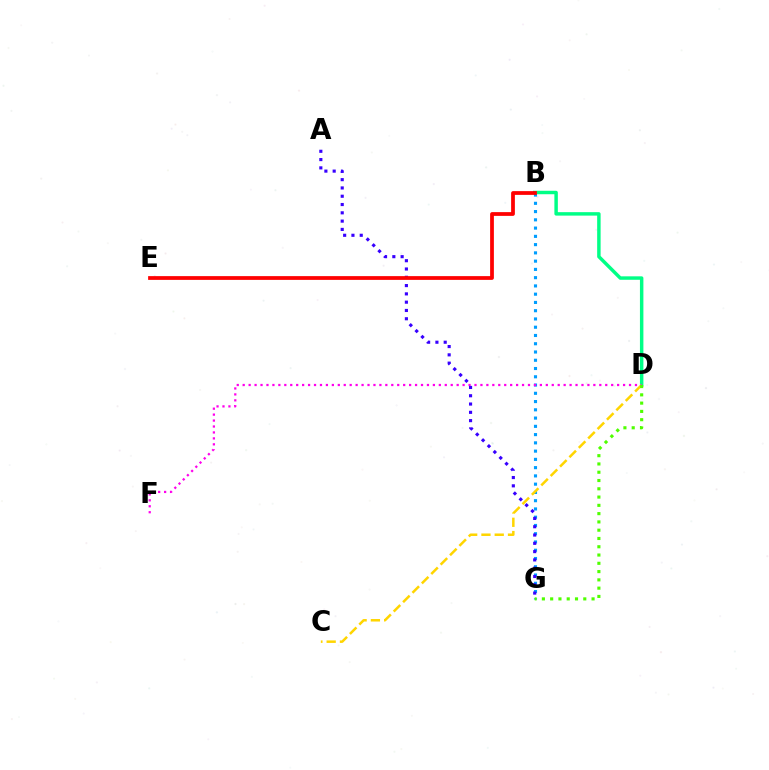{('B', 'G'): [{'color': '#009eff', 'line_style': 'dotted', 'thickness': 2.24}], ('B', 'D'): [{'color': '#00ff86', 'line_style': 'solid', 'thickness': 2.49}], ('C', 'D'): [{'color': '#ffd500', 'line_style': 'dashed', 'thickness': 1.8}], ('D', 'F'): [{'color': '#ff00ed', 'line_style': 'dotted', 'thickness': 1.61}], ('D', 'G'): [{'color': '#4fff00', 'line_style': 'dotted', 'thickness': 2.25}], ('A', 'G'): [{'color': '#3700ff', 'line_style': 'dotted', 'thickness': 2.25}], ('B', 'E'): [{'color': '#ff0000', 'line_style': 'solid', 'thickness': 2.7}]}